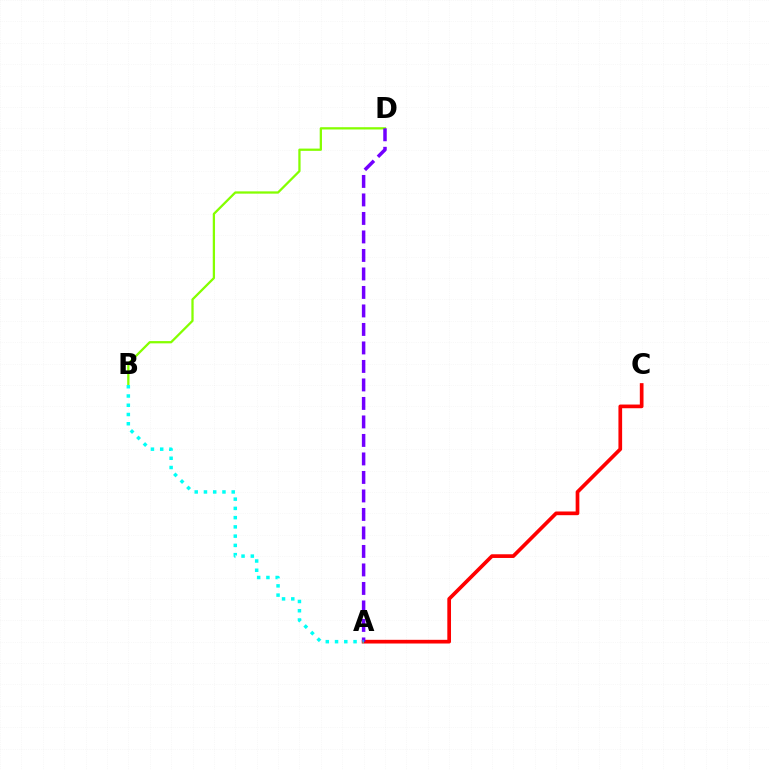{('A', 'C'): [{'color': '#ff0000', 'line_style': 'solid', 'thickness': 2.66}], ('B', 'D'): [{'color': '#84ff00', 'line_style': 'solid', 'thickness': 1.63}], ('A', 'D'): [{'color': '#7200ff', 'line_style': 'dashed', 'thickness': 2.51}], ('A', 'B'): [{'color': '#00fff6', 'line_style': 'dotted', 'thickness': 2.51}]}